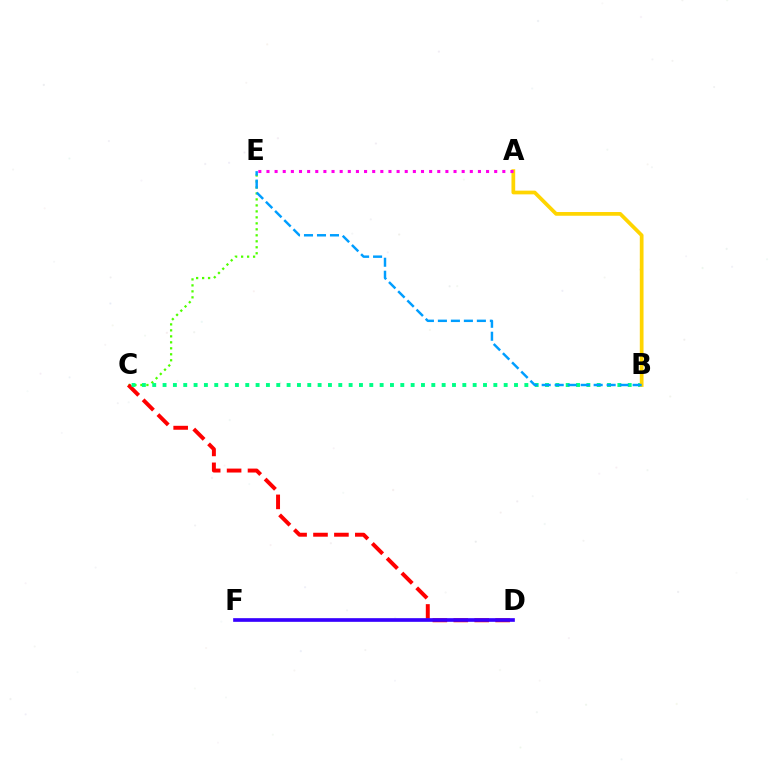{('C', 'E'): [{'color': '#4fff00', 'line_style': 'dotted', 'thickness': 1.63}], ('C', 'D'): [{'color': '#ff0000', 'line_style': 'dashed', 'thickness': 2.84}], ('B', 'C'): [{'color': '#00ff86', 'line_style': 'dotted', 'thickness': 2.81}], ('D', 'F'): [{'color': '#3700ff', 'line_style': 'solid', 'thickness': 2.64}], ('A', 'B'): [{'color': '#ffd500', 'line_style': 'solid', 'thickness': 2.69}], ('A', 'E'): [{'color': '#ff00ed', 'line_style': 'dotted', 'thickness': 2.21}], ('B', 'E'): [{'color': '#009eff', 'line_style': 'dashed', 'thickness': 1.76}]}